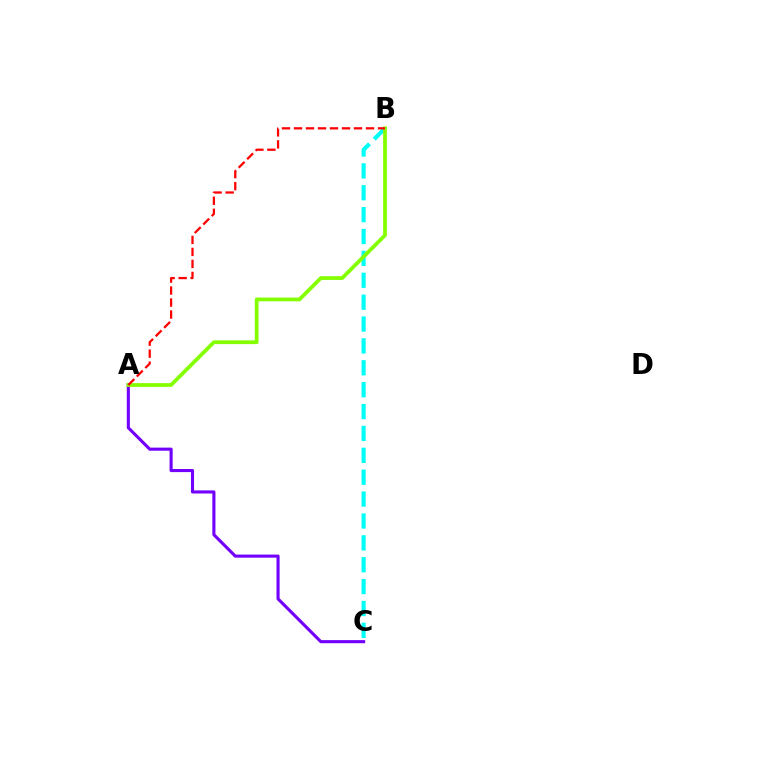{('A', 'C'): [{'color': '#7200ff', 'line_style': 'solid', 'thickness': 2.23}], ('B', 'C'): [{'color': '#00fff6', 'line_style': 'dashed', 'thickness': 2.97}], ('A', 'B'): [{'color': '#84ff00', 'line_style': 'solid', 'thickness': 2.7}, {'color': '#ff0000', 'line_style': 'dashed', 'thickness': 1.63}]}